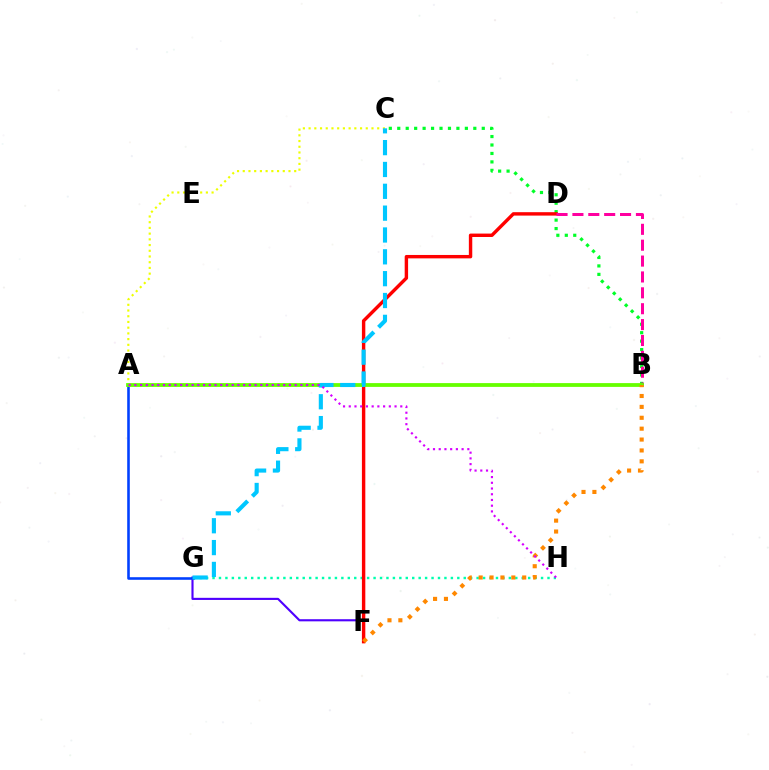{('B', 'C'): [{'color': '#00ff27', 'line_style': 'dotted', 'thickness': 2.3}], ('G', 'H'): [{'color': '#00ffaf', 'line_style': 'dotted', 'thickness': 1.75}], ('F', 'G'): [{'color': '#4f00ff', 'line_style': 'solid', 'thickness': 1.53}], ('D', 'F'): [{'color': '#ff0000', 'line_style': 'solid', 'thickness': 2.45}], ('A', 'G'): [{'color': '#003fff', 'line_style': 'solid', 'thickness': 1.86}], ('B', 'D'): [{'color': '#ff00a0', 'line_style': 'dashed', 'thickness': 2.16}], ('A', 'C'): [{'color': '#eeff00', 'line_style': 'dotted', 'thickness': 1.55}], ('A', 'B'): [{'color': '#66ff00', 'line_style': 'solid', 'thickness': 2.73}], ('C', 'G'): [{'color': '#00c7ff', 'line_style': 'dashed', 'thickness': 2.97}], ('B', 'F'): [{'color': '#ff8800', 'line_style': 'dotted', 'thickness': 2.96}], ('A', 'H'): [{'color': '#d600ff', 'line_style': 'dotted', 'thickness': 1.56}]}